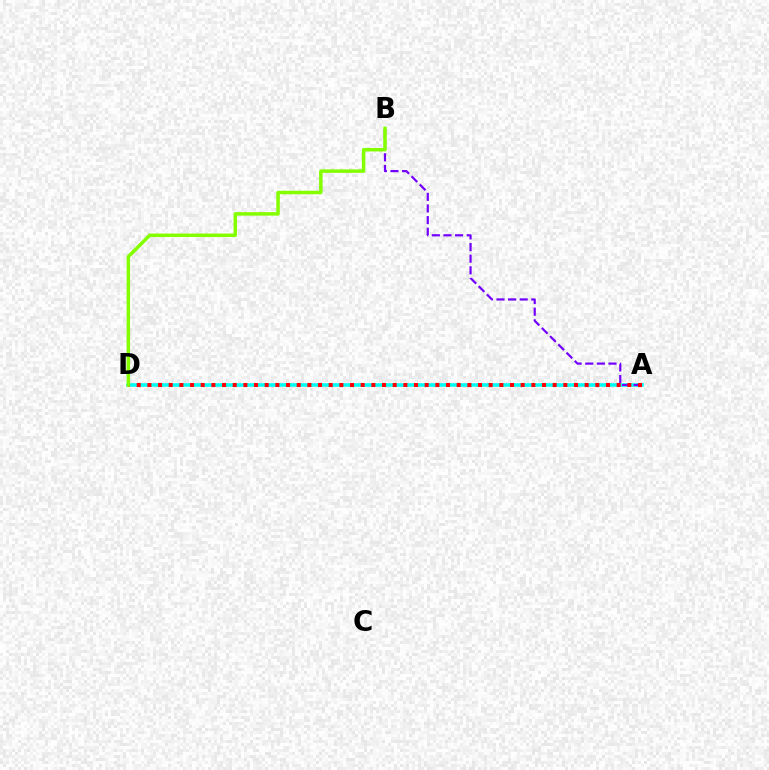{('A', 'D'): [{'color': '#00fff6', 'line_style': 'solid', 'thickness': 2.57}, {'color': '#ff0000', 'line_style': 'dotted', 'thickness': 2.9}], ('A', 'B'): [{'color': '#7200ff', 'line_style': 'dashed', 'thickness': 1.58}], ('B', 'D'): [{'color': '#84ff00', 'line_style': 'solid', 'thickness': 2.51}]}